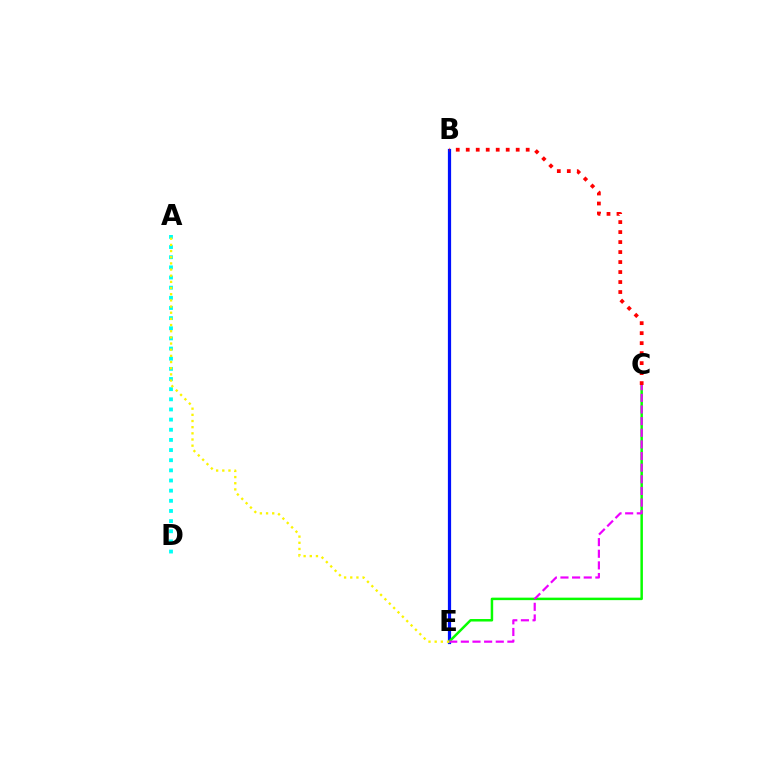{('B', 'E'): [{'color': '#0010ff', 'line_style': 'solid', 'thickness': 2.32}], ('A', 'D'): [{'color': '#00fff6', 'line_style': 'dotted', 'thickness': 2.76}], ('C', 'E'): [{'color': '#08ff00', 'line_style': 'solid', 'thickness': 1.79}, {'color': '#ee00ff', 'line_style': 'dashed', 'thickness': 1.58}], ('B', 'C'): [{'color': '#ff0000', 'line_style': 'dotted', 'thickness': 2.72}], ('A', 'E'): [{'color': '#fcf500', 'line_style': 'dotted', 'thickness': 1.68}]}